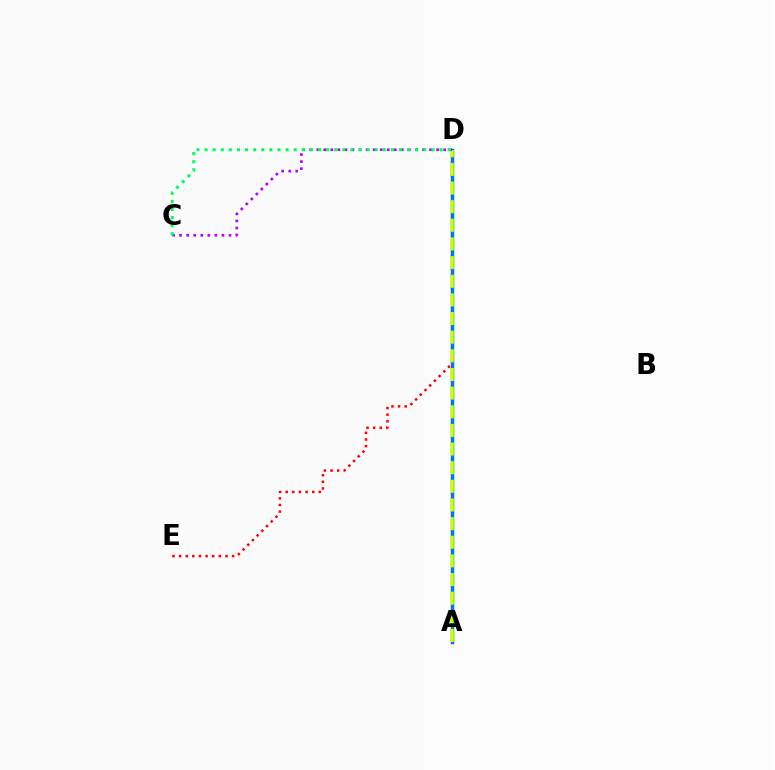{('D', 'E'): [{'color': '#ff0000', 'line_style': 'dotted', 'thickness': 1.8}], ('A', 'D'): [{'color': '#0074ff', 'line_style': 'solid', 'thickness': 2.5}, {'color': '#d1ff00', 'line_style': 'dashed', 'thickness': 2.53}], ('C', 'D'): [{'color': '#b900ff', 'line_style': 'dotted', 'thickness': 1.92}, {'color': '#00ff5c', 'line_style': 'dotted', 'thickness': 2.2}]}